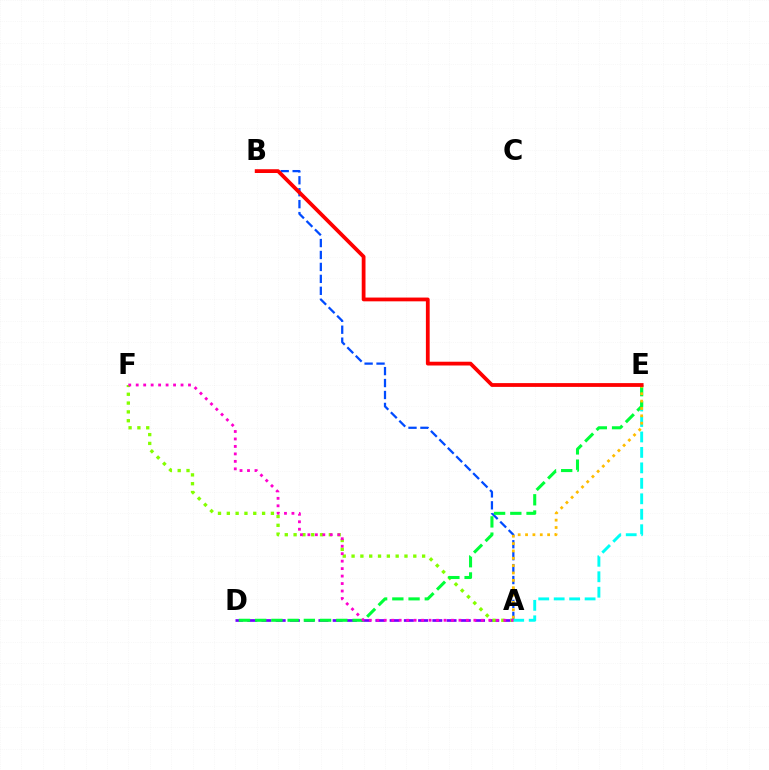{('A', 'B'): [{'color': '#004bff', 'line_style': 'dashed', 'thickness': 1.62}], ('A', 'D'): [{'color': '#7200ff', 'line_style': 'dashed', 'thickness': 1.93}], ('A', 'E'): [{'color': '#00fff6', 'line_style': 'dashed', 'thickness': 2.1}, {'color': '#ffbd00', 'line_style': 'dotted', 'thickness': 2.0}], ('A', 'F'): [{'color': '#84ff00', 'line_style': 'dotted', 'thickness': 2.4}, {'color': '#ff00cf', 'line_style': 'dotted', 'thickness': 2.03}], ('D', 'E'): [{'color': '#00ff39', 'line_style': 'dashed', 'thickness': 2.2}], ('B', 'E'): [{'color': '#ff0000', 'line_style': 'solid', 'thickness': 2.72}]}